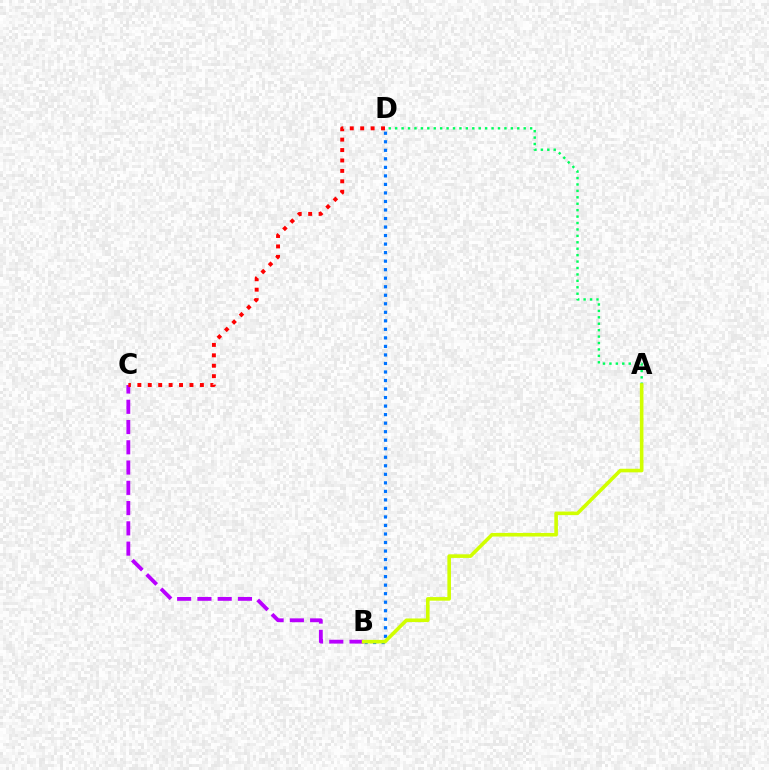{('B', 'C'): [{'color': '#b900ff', 'line_style': 'dashed', 'thickness': 2.75}], ('B', 'D'): [{'color': '#0074ff', 'line_style': 'dotted', 'thickness': 2.32}], ('C', 'D'): [{'color': '#ff0000', 'line_style': 'dotted', 'thickness': 2.83}], ('A', 'D'): [{'color': '#00ff5c', 'line_style': 'dotted', 'thickness': 1.75}], ('A', 'B'): [{'color': '#d1ff00', 'line_style': 'solid', 'thickness': 2.59}]}